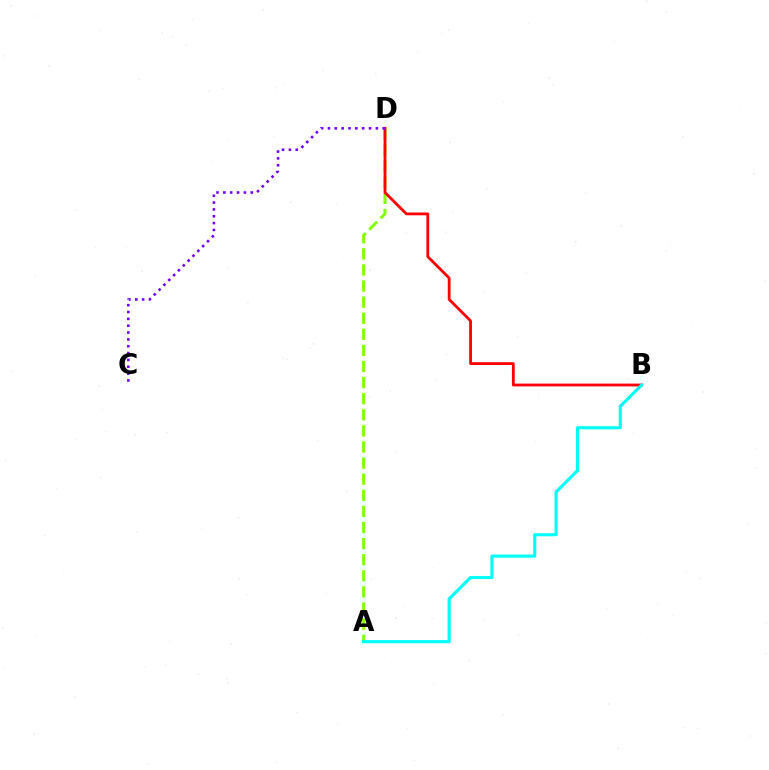{('A', 'D'): [{'color': '#84ff00', 'line_style': 'dashed', 'thickness': 2.19}], ('B', 'D'): [{'color': '#ff0000', 'line_style': 'solid', 'thickness': 2.01}], ('A', 'B'): [{'color': '#00fff6', 'line_style': 'solid', 'thickness': 2.24}], ('C', 'D'): [{'color': '#7200ff', 'line_style': 'dotted', 'thickness': 1.86}]}